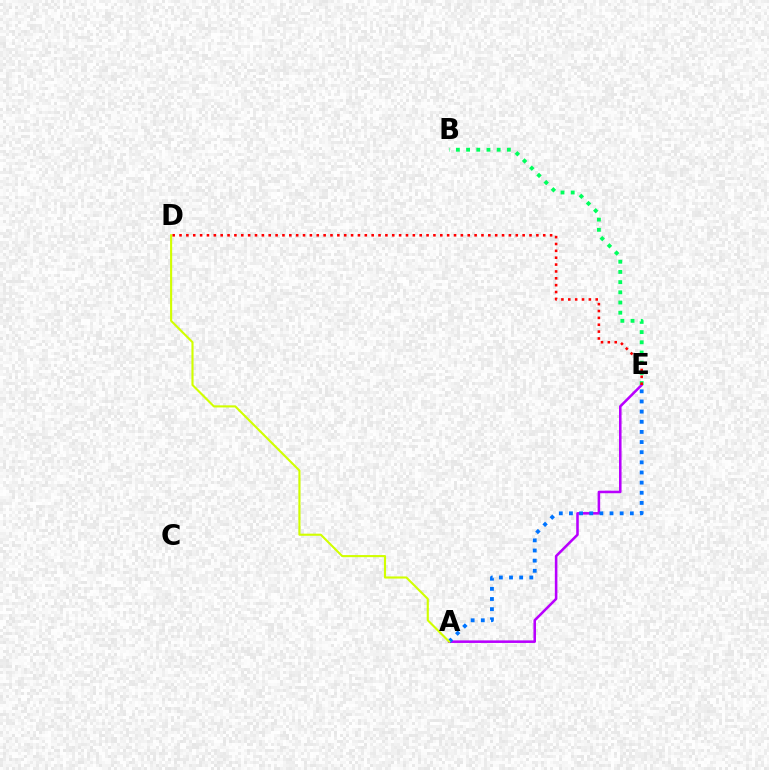{('B', 'E'): [{'color': '#00ff5c', 'line_style': 'dotted', 'thickness': 2.77}], ('A', 'E'): [{'color': '#b900ff', 'line_style': 'solid', 'thickness': 1.84}, {'color': '#0074ff', 'line_style': 'dotted', 'thickness': 2.76}], ('D', 'E'): [{'color': '#ff0000', 'line_style': 'dotted', 'thickness': 1.86}], ('A', 'D'): [{'color': '#d1ff00', 'line_style': 'solid', 'thickness': 1.53}]}